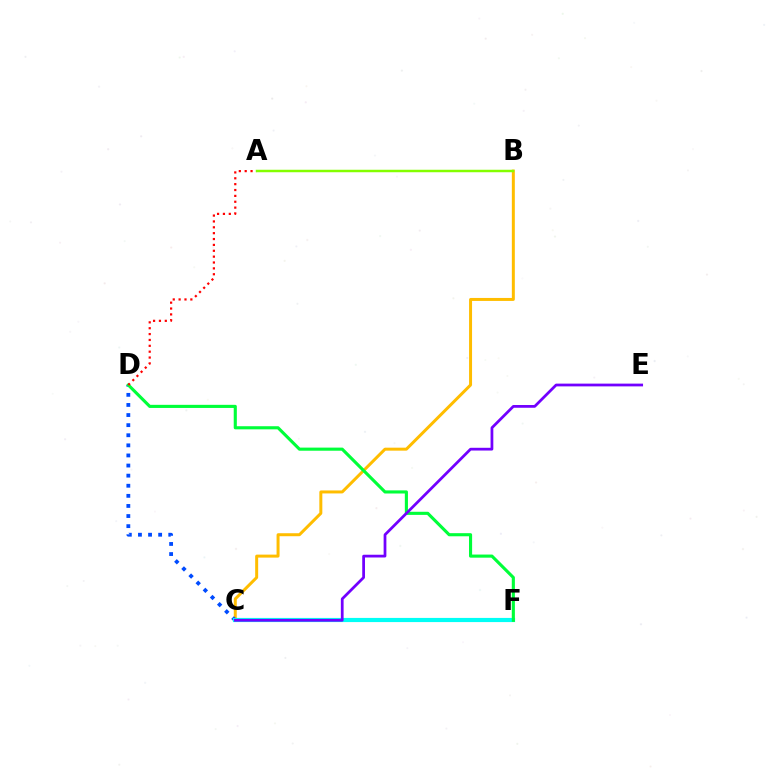{('C', 'F'): [{'color': '#ff00cf', 'line_style': 'dashed', 'thickness': 1.83}, {'color': '#00fff6', 'line_style': 'solid', 'thickness': 3.0}], ('B', 'C'): [{'color': '#ffbd00', 'line_style': 'solid', 'thickness': 2.15}], ('C', 'D'): [{'color': '#004bff', 'line_style': 'dotted', 'thickness': 2.74}], ('D', 'F'): [{'color': '#00ff39', 'line_style': 'solid', 'thickness': 2.24}], ('A', 'D'): [{'color': '#ff0000', 'line_style': 'dotted', 'thickness': 1.59}], ('A', 'B'): [{'color': '#84ff00', 'line_style': 'solid', 'thickness': 1.79}], ('C', 'E'): [{'color': '#7200ff', 'line_style': 'solid', 'thickness': 1.98}]}